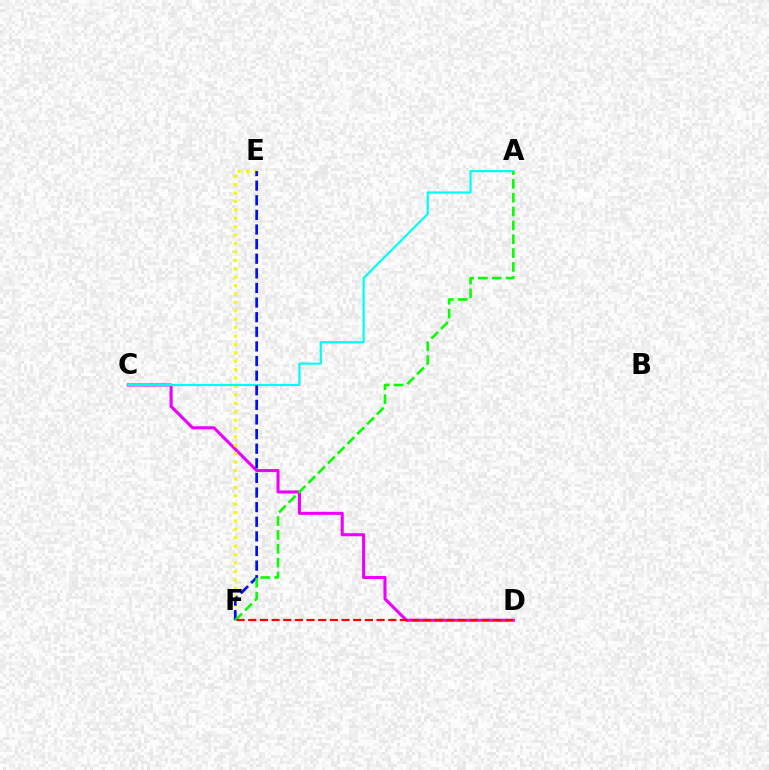{('C', 'D'): [{'color': '#ee00ff', 'line_style': 'solid', 'thickness': 2.21}], ('E', 'F'): [{'color': '#fcf500', 'line_style': 'dotted', 'thickness': 2.28}, {'color': '#0010ff', 'line_style': 'dashed', 'thickness': 1.99}], ('A', 'C'): [{'color': '#00fff6', 'line_style': 'solid', 'thickness': 1.58}], ('A', 'F'): [{'color': '#08ff00', 'line_style': 'dashed', 'thickness': 1.88}], ('D', 'F'): [{'color': '#ff0000', 'line_style': 'dashed', 'thickness': 1.59}]}